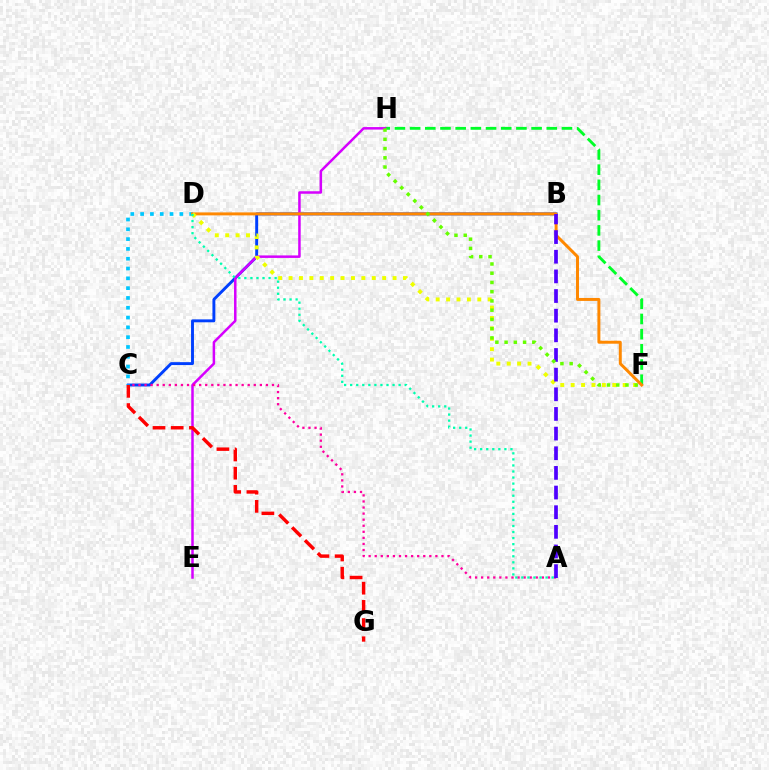{('B', 'C'): [{'color': '#003fff', 'line_style': 'solid', 'thickness': 2.09}], ('F', 'H'): [{'color': '#00ff27', 'line_style': 'dashed', 'thickness': 2.06}, {'color': '#66ff00', 'line_style': 'dotted', 'thickness': 2.51}], ('C', 'D'): [{'color': '#00c7ff', 'line_style': 'dotted', 'thickness': 2.66}], ('E', 'H'): [{'color': '#d600ff', 'line_style': 'solid', 'thickness': 1.8}], ('D', 'F'): [{'color': '#ff8800', 'line_style': 'solid', 'thickness': 2.14}, {'color': '#eeff00', 'line_style': 'dotted', 'thickness': 2.83}], ('A', 'C'): [{'color': '#ff00a0', 'line_style': 'dotted', 'thickness': 1.65}], ('C', 'G'): [{'color': '#ff0000', 'line_style': 'dashed', 'thickness': 2.47}], ('A', 'B'): [{'color': '#4f00ff', 'line_style': 'dashed', 'thickness': 2.67}], ('A', 'D'): [{'color': '#00ffaf', 'line_style': 'dotted', 'thickness': 1.65}]}